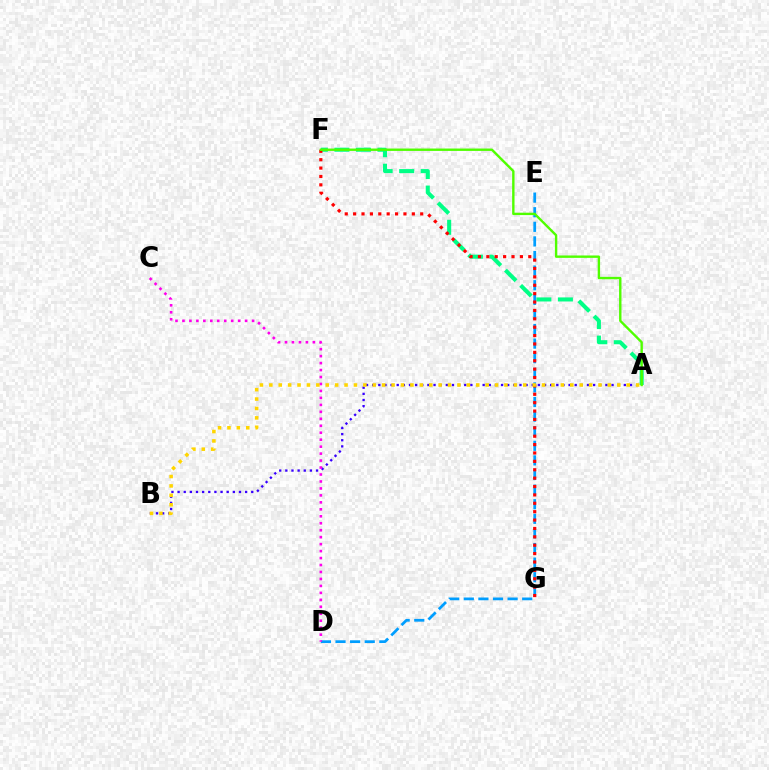{('D', 'E'): [{'color': '#009eff', 'line_style': 'dashed', 'thickness': 1.98}], ('A', 'F'): [{'color': '#00ff86', 'line_style': 'dashed', 'thickness': 2.93}, {'color': '#4fff00', 'line_style': 'solid', 'thickness': 1.72}], ('F', 'G'): [{'color': '#ff0000', 'line_style': 'dotted', 'thickness': 2.28}], ('A', 'B'): [{'color': '#3700ff', 'line_style': 'dotted', 'thickness': 1.67}, {'color': '#ffd500', 'line_style': 'dotted', 'thickness': 2.56}], ('C', 'D'): [{'color': '#ff00ed', 'line_style': 'dotted', 'thickness': 1.89}]}